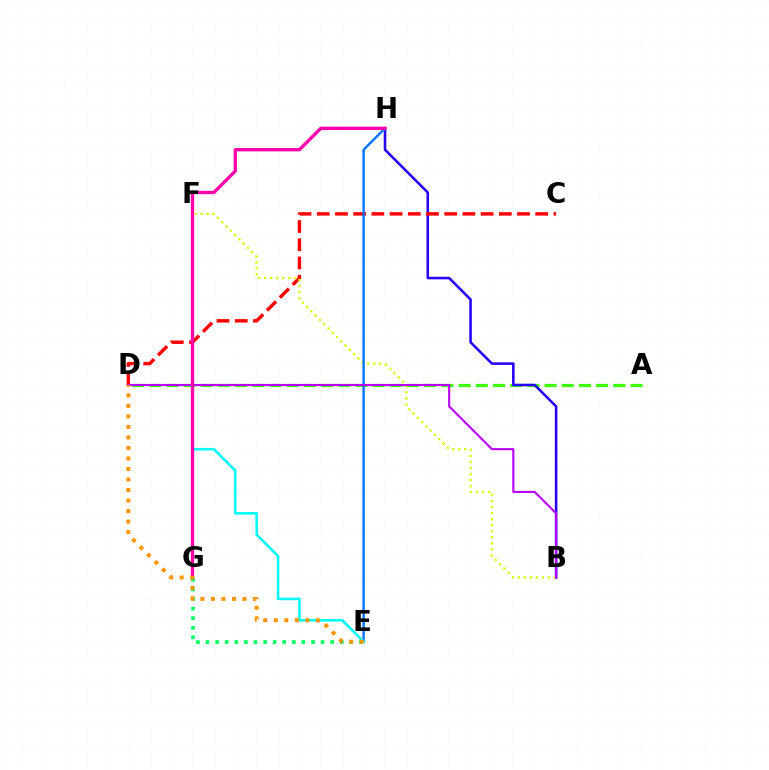{('A', 'D'): [{'color': '#3dff00', 'line_style': 'dashed', 'thickness': 2.34}], ('E', 'G'): [{'color': '#00ff5c', 'line_style': 'dotted', 'thickness': 2.61}], ('B', 'H'): [{'color': '#2500ff', 'line_style': 'solid', 'thickness': 1.85}], ('C', 'D'): [{'color': '#ff0000', 'line_style': 'dashed', 'thickness': 2.47}], ('B', 'F'): [{'color': '#d1ff00', 'line_style': 'dotted', 'thickness': 1.64}], ('E', 'H'): [{'color': '#0074ff', 'line_style': 'solid', 'thickness': 1.71}], ('E', 'F'): [{'color': '#00fff6', 'line_style': 'solid', 'thickness': 1.84}], ('B', 'D'): [{'color': '#b900ff', 'line_style': 'solid', 'thickness': 1.52}], ('G', 'H'): [{'color': '#ff00ac', 'line_style': 'solid', 'thickness': 2.39}], ('D', 'E'): [{'color': '#ff9400', 'line_style': 'dotted', 'thickness': 2.86}]}